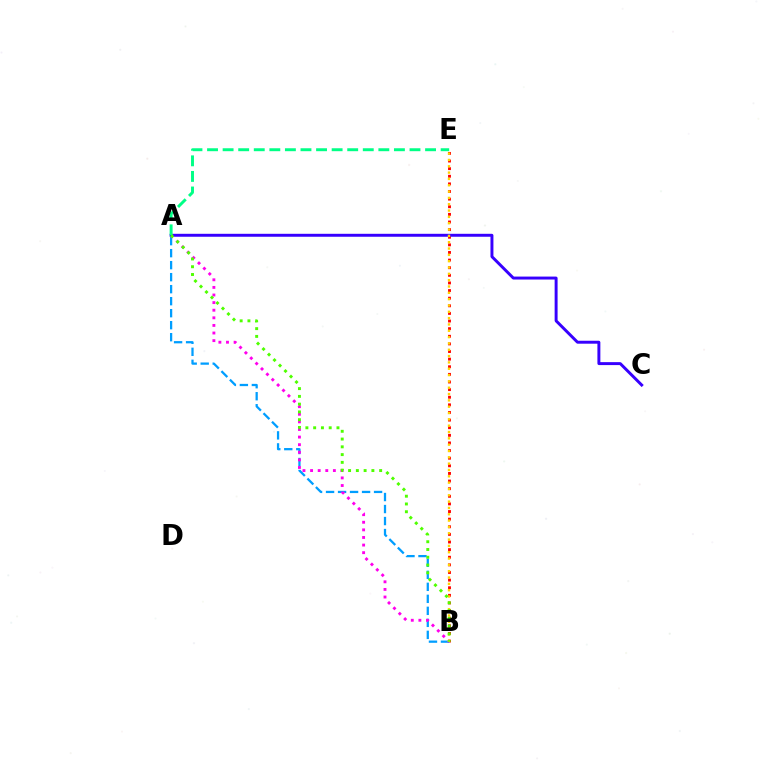{('B', 'E'): [{'color': '#ff0000', 'line_style': 'dotted', 'thickness': 2.07}, {'color': '#ffd500', 'line_style': 'dotted', 'thickness': 1.72}], ('A', 'B'): [{'color': '#009eff', 'line_style': 'dashed', 'thickness': 1.63}, {'color': '#ff00ed', 'line_style': 'dotted', 'thickness': 2.07}, {'color': '#4fff00', 'line_style': 'dotted', 'thickness': 2.11}], ('A', 'C'): [{'color': '#3700ff', 'line_style': 'solid', 'thickness': 2.13}], ('A', 'E'): [{'color': '#00ff86', 'line_style': 'dashed', 'thickness': 2.12}]}